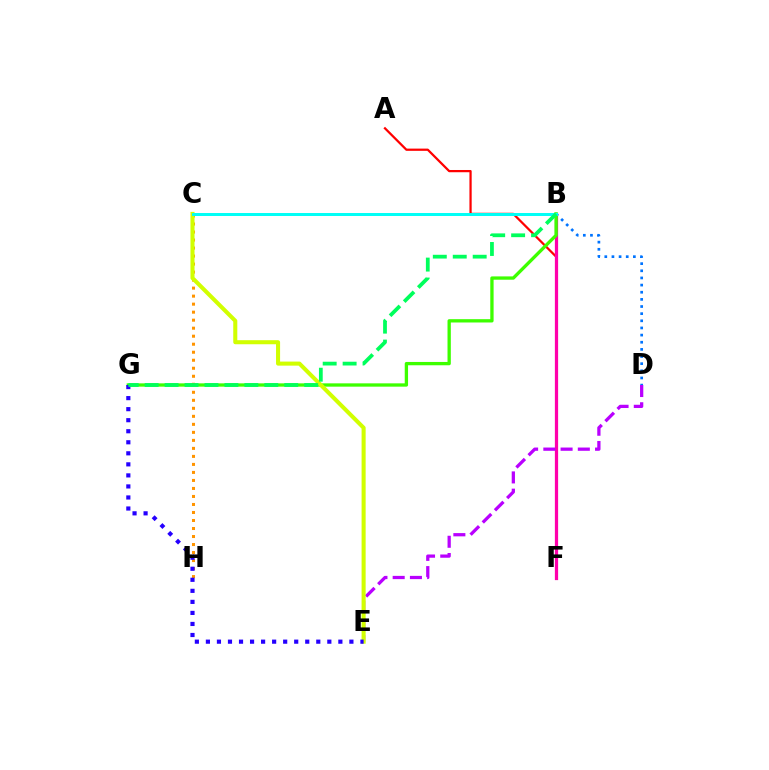{('B', 'D'): [{'color': '#0074ff', 'line_style': 'dotted', 'thickness': 1.94}], ('A', 'F'): [{'color': '#ff0000', 'line_style': 'solid', 'thickness': 1.61}], ('B', 'F'): [{'color': '#ff00ac', 'line_style': 'solid', 'thickness': 2.33}], ('B', 'G'): [{'color': '#3dff00', 'line_style': 'solid', 'thickness': 2.38}, {'color': '#00ff5c', 'line_style': 'dashed', 'thickness': 2.71}], ('C', 'H'): [{'color': '#ff9400', 'line_style': 'dotted', 'thickness': 2.18}], ('D', 'E'): [{'color': '#b900ff', 'line_style': 'dashed', 'thickness': 2.34}], ('C', 'E'): [{'color': '#d1ff00', 'line_style': 'solid', 'thickness': 2.92}], ('B', 'C'): [{'color': '#00fff6', 'line_style': 'solid', 'thickness': 2.14}], ('E', 'G'): [{'color': '#2500ff', 'line_style': 'dotted', 'thickness': 3.0}]}